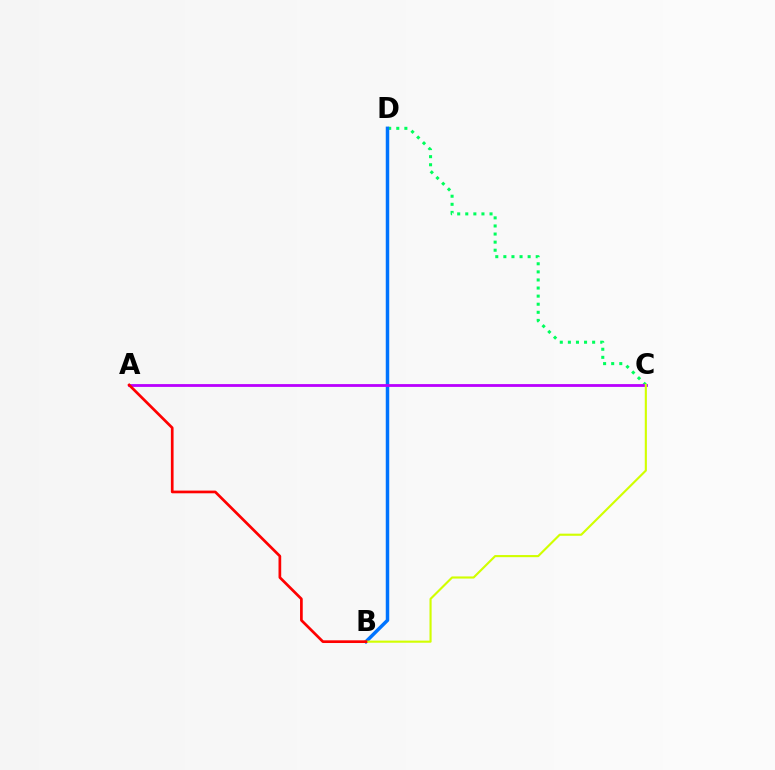{('C', 'D'): [{'color': '#00ff5c', 'line_style': 'dotted', 'thickness': 2.2}], ('B', 'D'): [{'color': '#0074ff', 'line_style': 'solid', 'thickness': 2.5}], ('A', 'C'): [{'color': '#b900ff', 'line_style': 'solid', 'thickness': 2.02}], ('B', 'C'): [{'color': '#d1ff00', 'line_style': 'solid', 'thickness': 1.53}], ('A', 'B'): [{'color': '#ff0000', 'line_style': 'solid', 'thickness': 1.94}]}